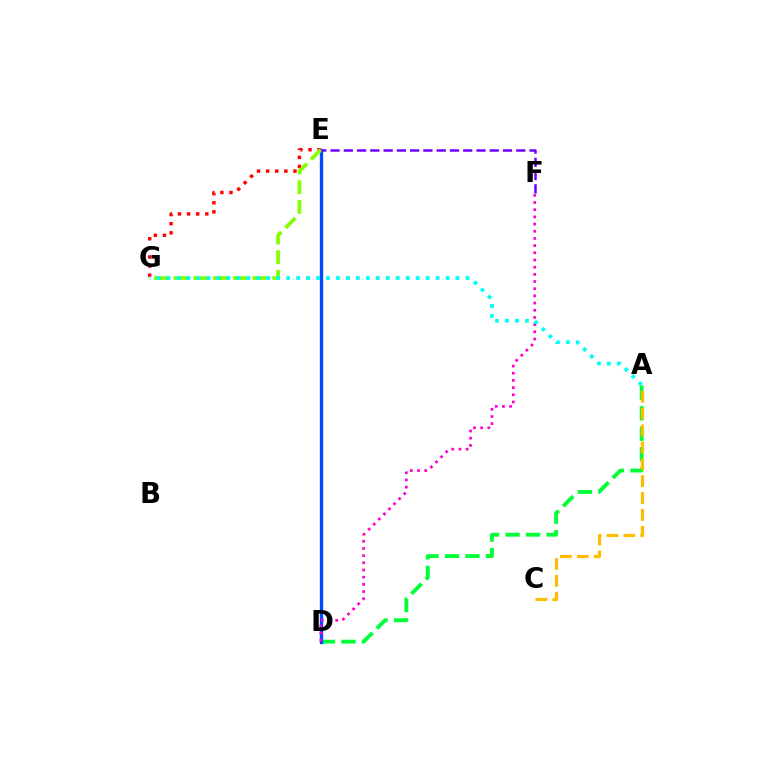{('A', 'D'): [{'color': '#00ff39', 'line_style': 'dashed', 'thickness': 2.78}], ('D', 'E'): [{'color': '#004bff', 'line_style': 'solid', 'thickness': 2.41}], ('A', 'C'): [{'color': '#ffbd00', 'line_style': 'dashed', 'thickness': 2.29}], ('E', 'G'): [{'color': '#ff0000', 'line_style': 'dotted', 'thickness': 2.47}, {'color': '#84ff00', 'line_style': 'dashed', 'thickness': 2.68}], ('E', 'F'): [{'color': '#7200ff', 'line_style': 'dashed', 'thickness': 1.8}], ('D', 'F'): [{'color': '#ff00cf', 'line_style': 'dotted', 'thickness': 1.95}], ('A', 'G'): [{'color': '#00fff6', 'line_style': 'dotted', 'thickness': 2.71}]}